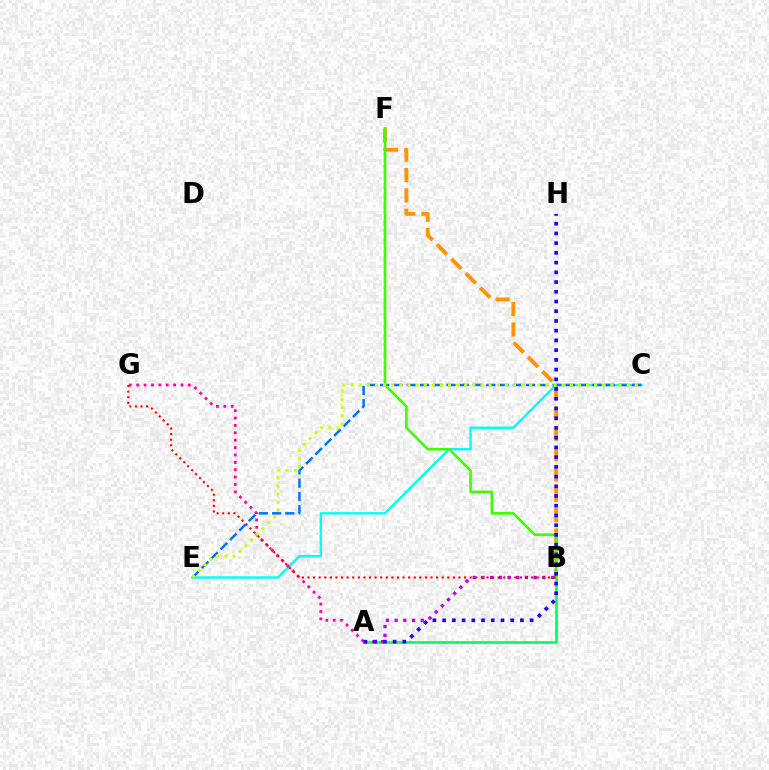{('B', 'F'): [{'color': '#ff9400', 'line_style': 'dashed', 'thickness': 2.76}, {'color': '#3dff00', 'line_style': 'solid', 'thickness': 1.88}], ('C', 'E'): [{'color': '#00fff6', 'line_style': 'solid', 'thickness': 1.73}, {'color': '#0074ff', 'line_style': 'dashed', 'thickness': 1.8}, {'color': '#d1ff00', 'line_style': 'dotted', 'thickness': 2.21}], ('A', 'B'): [{'color': '#00ff5c', 'line_style': 'solid', 'thickness': 1.91}, {'color': '#b900ff', 'line_style': 'dotted', 'thickness': 2.37}], ('A', 'G'): [{'color': '#ff00ac', 'line_style': 'dotted', 'thickness': 2.01}], ('A', 'H'): [{'color': '#2500ff', 'line_style': 'dotted', 'thickness': 2.64}], ('B', 'G'): [{'color': '#ff0000', 'line_style': 'dotted', 'thickness': 1.52}]}